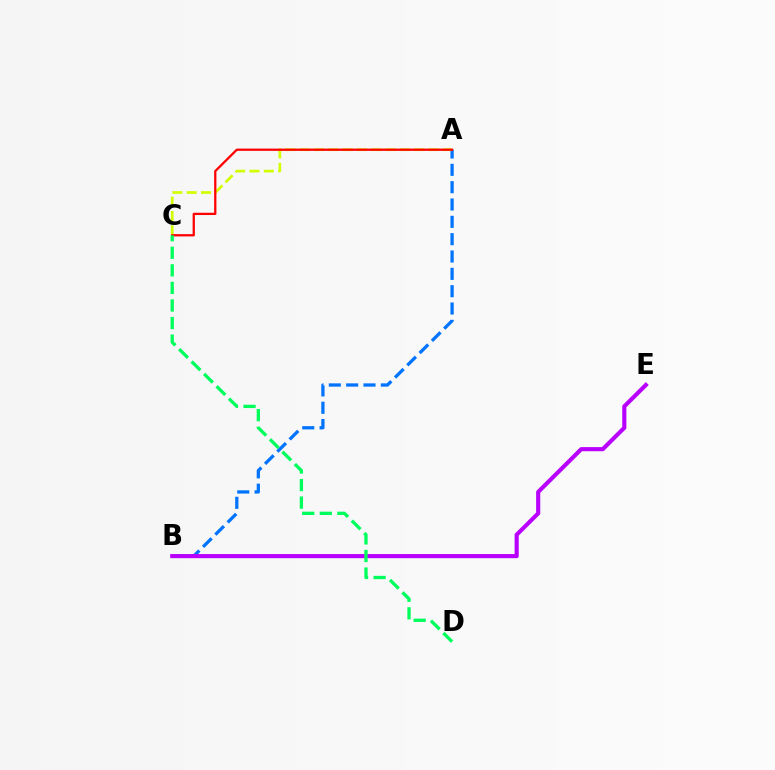{('A', 'B'): [{'color': '#0074ff', 'line_style': 'dashed', 'thickness': 2.36}], ('A', 'C'): [{'color': '#d1ff00', 'line_style': 'dashed', 'thickness': 1.95}, {'color': '#ff0000', 'line_style': 'solid', 'thickness': 1.64}], ('B', 'E'): [{'color': '#b900ff', 'line_style': 'solid', 'thickness': 2.97}], ('C', 'D'): [{'color': '#00ff5c', 'line_style': 'dashed', 'thickness': 2.39}]}